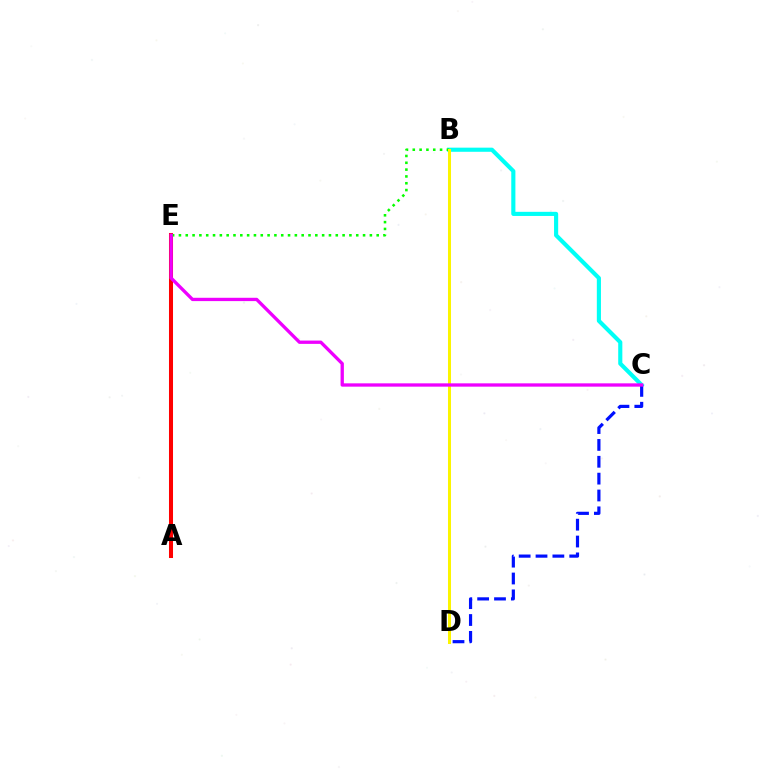{('A', 'E'): [{'color': '#ff0000', 'line_style': 'solid', 'thickness': 2.9}], ('B', 'C'): [{'color': '#00fff6', 'line_style': 'solid', 'thickness': 2.97}], ('B', 'E'): [{'color': '#08ff00', 'line_style': 'dotted', 'thickness': 1.85}], ('B', 'D'): [{'color': '#fcf500', 'line_style': 'solid', 'thickness': 2.17}], ('C', 'D'): [{'color': '#0010ff', 'line_style': 'dashed', 'thickness': 2.29}], ('C', 'E'): [{'color': '#ee00ff', 'line_style': 'solid', 'thickness': 2.39}]}